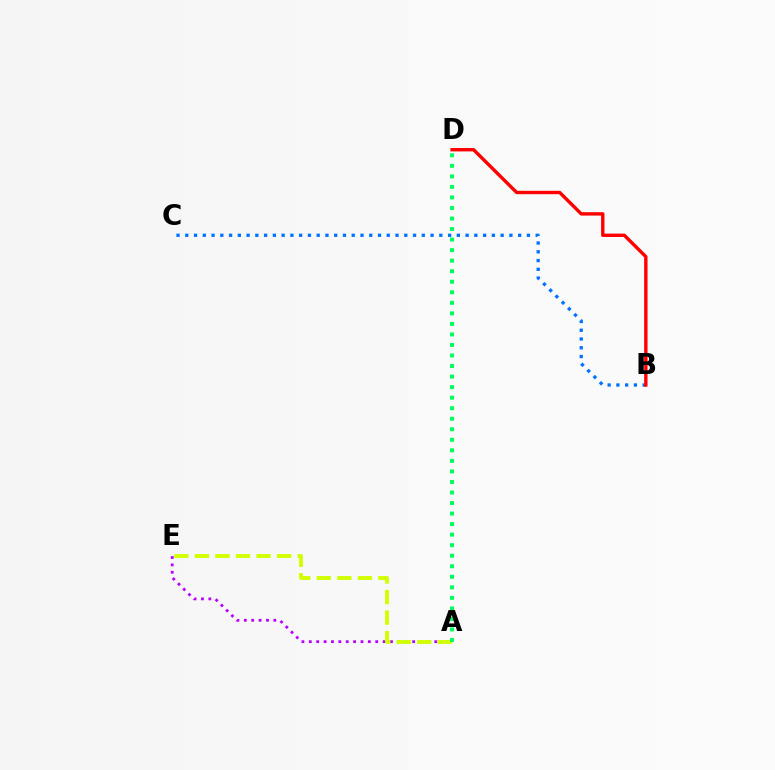{('B', 'C'): [{'color': '#0074ff', 'line_style': 'dotted', 'thickness': 2.38}], ('B', 'D'): [{'color': '#ff0000', 'line_style': 'solid', 'thickness': 2.43}], ('A', 'E'): [{'color': '#b900ff', 'line_style': 'dotted', 'thickness': 2.01}, {'color': '#d1ff00', 'line_style': 'dashed', 'thickness': 2.79}], ('A', 'D'): [{'color': '#00ff5c', 'line_style': 'dotted', 'thickness': 2.86}]}